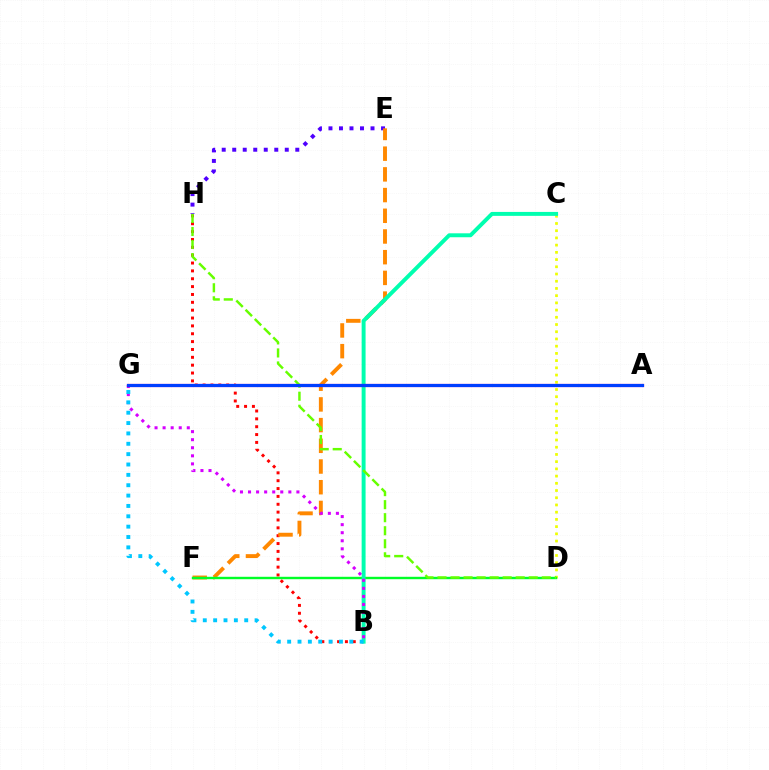{('B', 'H'): [{'color': '#ff0000', 'line_style': 'dotted', 'thickness': 2.13}], ('C', 'D'): [{'color': '#eeff00', 'line_style': 'dotted', 'thickness': 1.96}], ('E', 'H'): [{'color': '#4f00ff', 'line_style': 'dotted', 'thickness': 2.86}], ('E', 'F'): [{'color': '#ff8800', 'line_style': 'dashed', 'thickness': 2.81}], ('D', 'F'): [{'color': '#00ff27', 'line_style': 'solid', 'thickness': 1.73}], ('B', 'C'): [{'color': '#00ffaf', 'line_style': 'solid', 'thickness': 2.84}], ('B', 'G'): [{'color': '#d600ff', 'line_style': 'dotted', 'thickness': 2.19}, {'color': '#00c7ff', 'line_style': 'dotted', 'thickness': 2.81}], ('A', 'G'): [{'color': '#ff00a0', 'line_style': 'solid', 'thickness': 2.29}, {'color': '#003fff', 'line_style': 'solid', 'thickness': 2.28}], ('D', 'H'): [{'color': '#66ff00', 'line_style': 'dashed', 'thickness': 1.77}]}